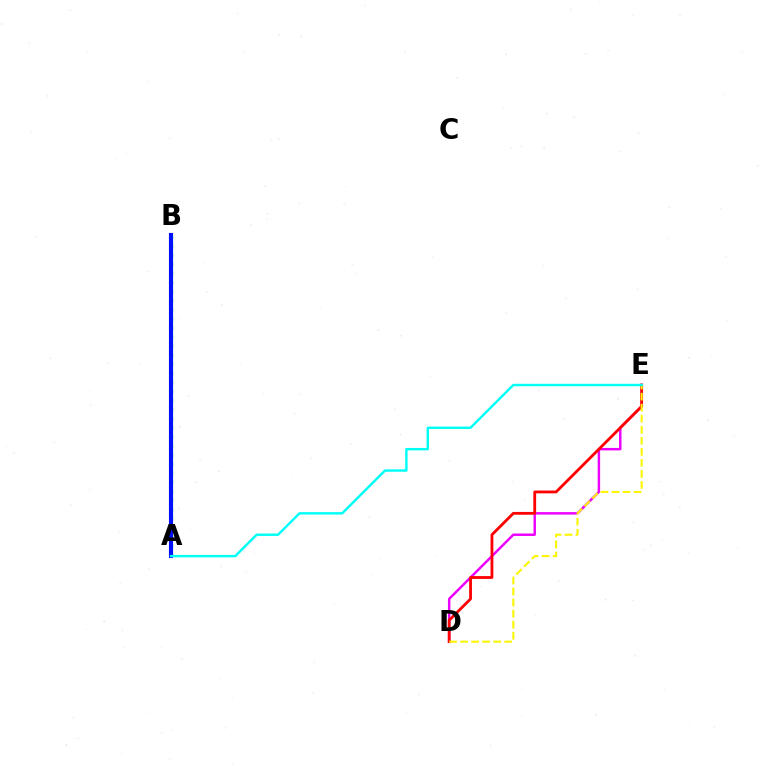{('A', 'B'): [{'color': '#08ff00', 'line_style': 'dotted', 'thickness': 2.47}, {'color': '#0010ff', 'line_style': 'solid', 'thickness': 2.96}], ('D', 'E'): [{'color': '#ee00ff', 'line_style': 'solid', 'thickness': 1.77}, {'color': '#ff0000', 'line_style': 'solid', 'thickness': 2.02}, {'color': '#fcf500', 'line_style': 'dashed', 'thickness': 1.5}], ('A', 'E'): [{'color': '#00fff6', 'line_style': 'solid', 'thickness': 1.74}]}